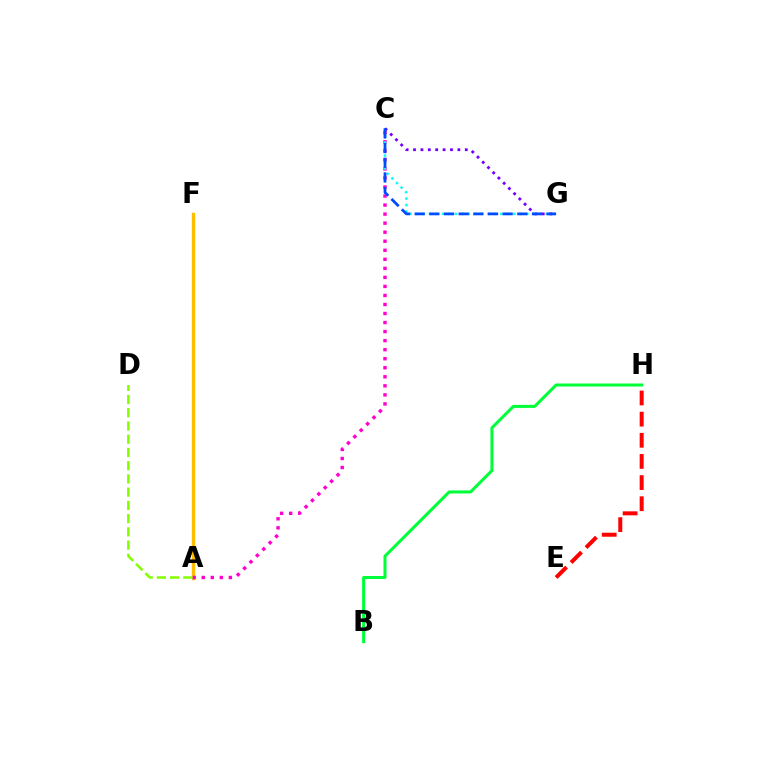{('A', 'F'): [{'color': '#ffbd00', 'line_style': 'solid', 'thickness': 2.4}], ('A', 'C'): [{'color': '#ff00cf', 'line_style': 'dotted', 'thickness': 2.46}], ('C', 'G'): [{'color': '#00fff6', 'line_style': 'dotted', 'thickness': 1.76}, {'color': '#7200ff', 'line_style': 'dotted', 'thickness': 2.01}, {'color': '#004bff', 'line_style': 'dashed', 'thickness': 1.99}], ('B', 'H'): [{'color': '#00ff39', 'line_style': 'solid', 'thickness': 2.18}], ('E', 'H'): [{'color': '#ff0000', 'line_style': 'dashed', 'thickness': 2.87}], ('A', 'D'): [{'color': '#84ff00', 'line_style': 'dashed', 'thickness': 1.8}]}